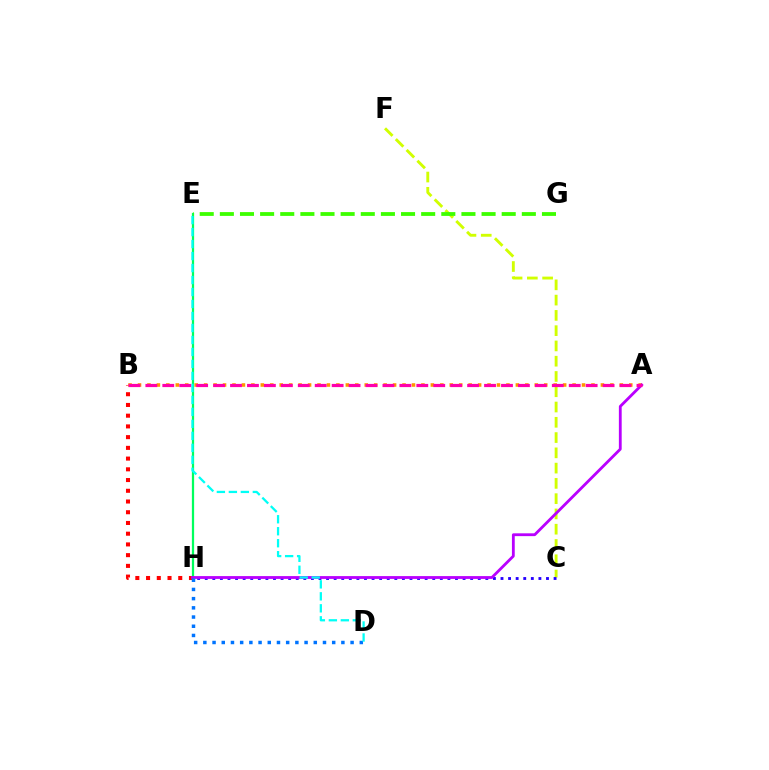{('C', 'F'): [{'color': '#d1ff00', 'line_style': 'dashed', 'thickness': 2.07}], ('E', 'H'): [{'color': '#00ff5c', 'line_style': 'solid', 'thickness': 1.62}], ('C', 'H'): [{'color': '#2500ff', 'line_style': 'dotted', 'thickness': 2.06}], ('B', 'H'): [{'color': '#ff0000', 'line_style': 'dotted', 'thickness': 2.91}], ('A', 'B'): [{'color': '#ff9400', 'line_style': 'dotted', 'thickness': 2.57}, {'color': '#ff00ac', 'line_style': 'dashed', 'thickness': 2.3}], ('E', 'G'): [{'color': '#3dff00', 'line_style': 'dashed', 'thickness': 2.73}], ('A', 'H'): [{'color': '#b900ff', 'line_style': 'solid', 'thickness': 2.03}], ('D', 'H'): [{'color': '#0074ff', 'line_style': 'dotted', 'thickness': 2.5}], ('D', 'E'): [{'color': '#00fff6', 'line_style': 'dashed', 'thickness': 1.63}]}